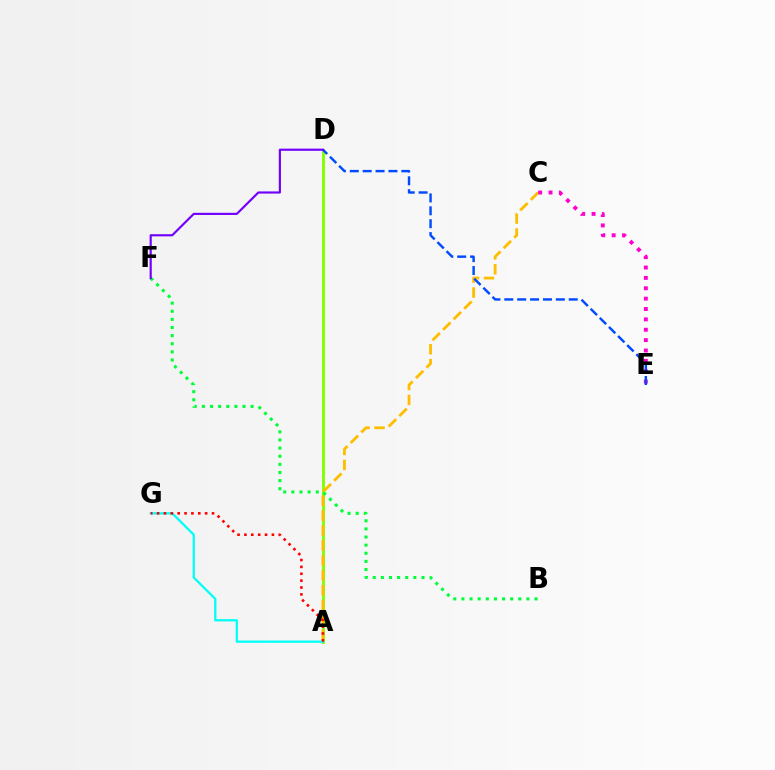{('A', 'D'): [{'color': '#84ff00', 'line_style': 'solid', 'thickness': 2.11}], ('A', 'C'): [{'color': '#ffbd00', 'line_style': 'dashed', 'thickness': 2.03}], ('C', 'E'): [{'color': '#ff00cf', 'line_style': 'dotted', 'thickness': 2.82}], ('A', 'G'): [{'color': '#00fff6', 'line_style': 'solid', 'thickness': 1.63}, {'color': '#ff0000', 'line_style': 'dotted', 'thickness': 1.87}], ('B', 'F'): [{'color': '#00ff39', 'line_style': 'dotted', 'thickness': 2.21}], ('D', 'E'): [{'color': '#004bff', 'line_style': 'dashed', 'thickness': 1.75}], ('D', 'F'): [{'color': '#7200ff', 'line_style': 'solid', 'thickness': 1.56}]}